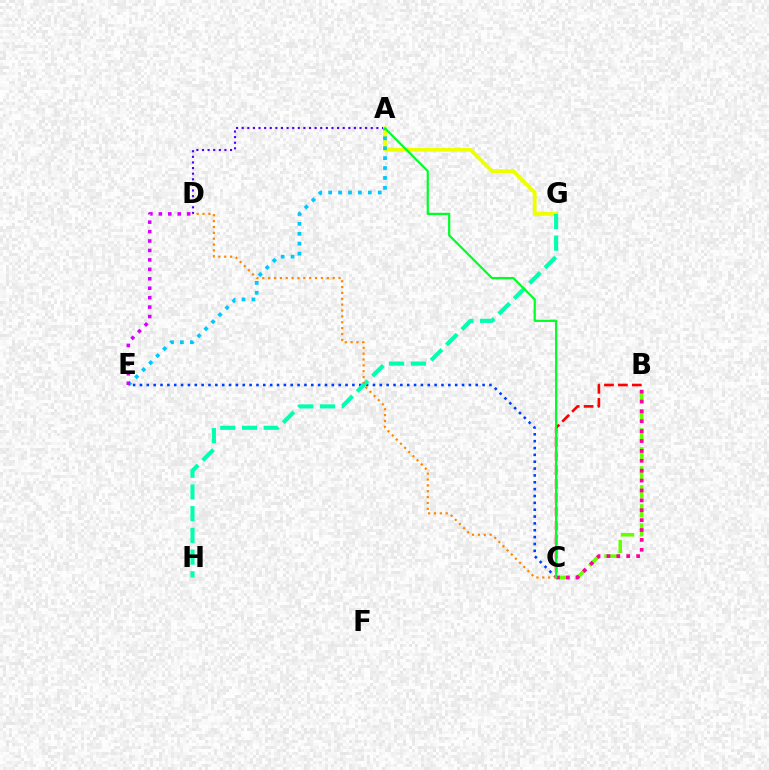{('A', 'D'): [{'color': '#4f00ff', 'line_style': 'dotted', 'thickness': 1.52}], ('B', 'C'): [{'color': '#ff0000', 'line_style': 'dashed', 'thickness': 1.89}, {'color': '#66ff00', 'line_style': 'dashed', 'thickness': 2.58}, {'color': '#ff00a0', 'line_style': 'dotted', 'thickness': 2.69}], ('A', 'G'): [{'color': '#eeff00', 'line_style': 'solid', 'thickness': 2.74}], ('A', 'E'): [{'color': '#00c7ff', 'line_style': 'dotted', 'thickness': 2.69}], ('C', 'E'): [{'color': '#003fff', 'line_style': 'dotted', 'thickness': 1.86}], ('D', 'E'): [{'color': '#d600ff', 'line_style': 'dotted', 'thickness': 2.57}], ('G', 'H'): [{'color': '#00ffaf', 'line_style': 'dashed', 'thickness': 2.95}], ('A', 'C'): [{'color': '#00ff27', 'line_style': 'solid', 'thickness': 1.6}], ('C', 'D'): [{'color': '#ff8800', 'line_style': 'dotted', 'thickness': 1.59}]}